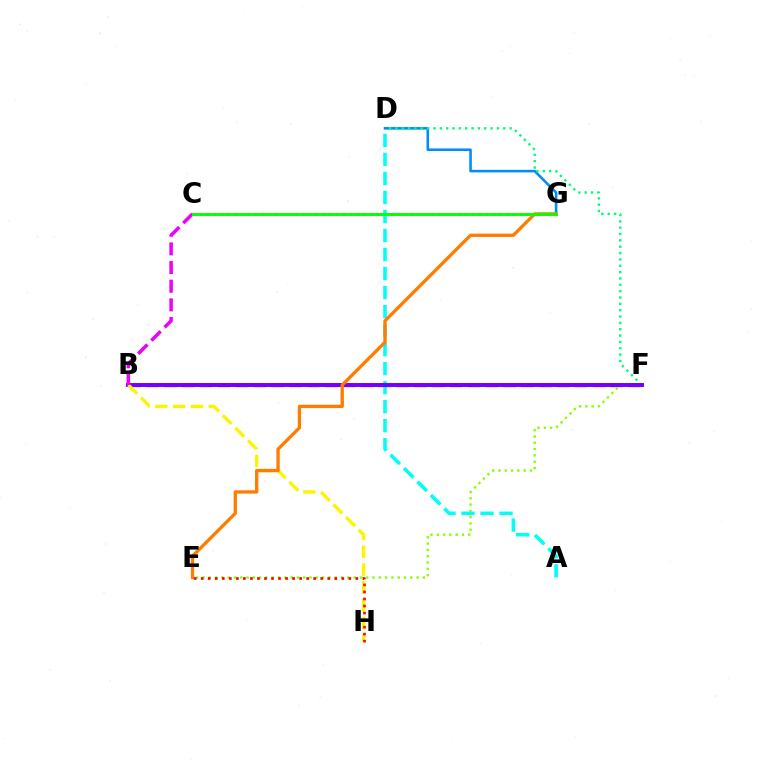{('D', 'G'): [{'color': '#008cff', 'line_style': 'solid', 'thickness': 1.85}], ('B', 'F'): [{'color': '#ff0094', 'line_style': 'dashed', 'thickness': 2.43}, {'color': '#7200ff', 'line_style': 'solid', 'thickness': 2.84}], ('E', 'F'): [{'color': '#84ff00', 'line_style': 'dotted', 'thickness': 1.71}], ('D', 'F'): [{'color': '#00ff74', 'line_style': 'dotted', 'thickness': 1.72}], ('A', 'D'): [{'color': '#00fff6', 'line_style': 'dashed', 'thickness': 2.58}], ('C', 'G'): [{'color': '#0010ff', 'line_style': 'dotted', 'thickness': 1.85}, {'color': '#08ff00', 'line_style': 'solid', 'thickness': 2.11}], ('B', 'H'): [{'color': '#fcf500', 'line_style': 'dashed', 'thickness': 2.42}], ('B', 'C'): [{'color': '#ee00ff', 'line_style': 'dashed', 'thickness': 2.54}], ('E', 'G'): [{'color': '#ff7c00', 'line_style': 'solid', 'thickness': 2.39}], ('E', 'H'): [{'color': '#ff0000', 'line_style': 'dotted', 'thickness': 1.91}]}